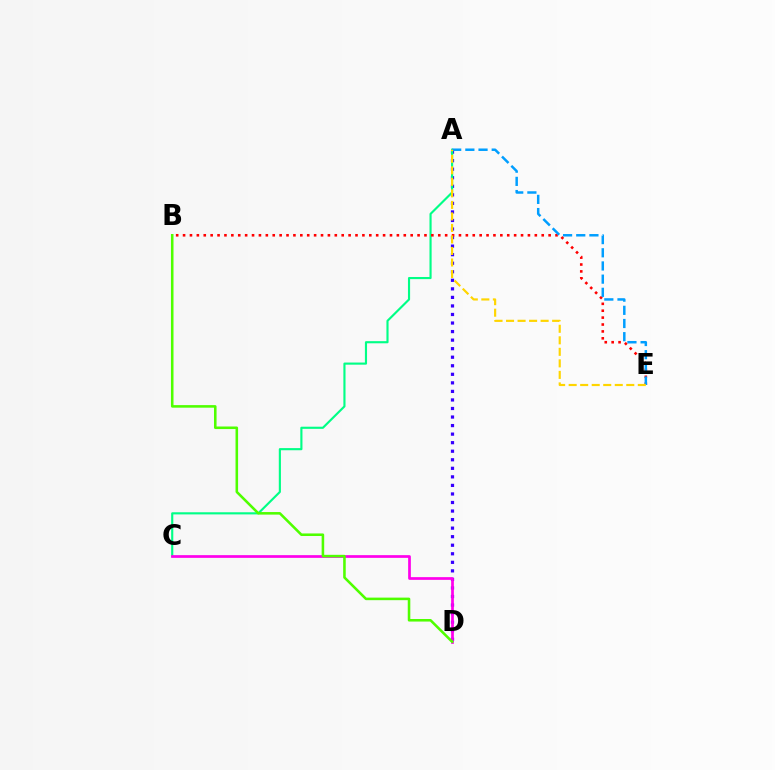{('A', 'D'): [{'color': '#3700ff', 'line_style': 'dotted', 'thickness': 2.32}], ('A', 'C'): [{'color': '#00ff86', 'line_style': 'solid', 'thickness': 1.54}], ('B', 'E'): [{'color': '#ff0000', 'line_style': 'dotted', 'thickness': 1.87}], ('A', 'E'): [{'color': '#009eff', 'line_style': 'dashed', 'thickness': 1.79}, {'color': '#ffd500', 'line_style': 'dashed', 'thickness': 1.57}], ('C', 'D'): [{'color': '#ff00ed', 'line_style': 'solid', 'thickness': 1.95}], ('B', 'D'): [{'color': '#4fff00', 'line_style': 'solid', 'thickness': 1.85}]}